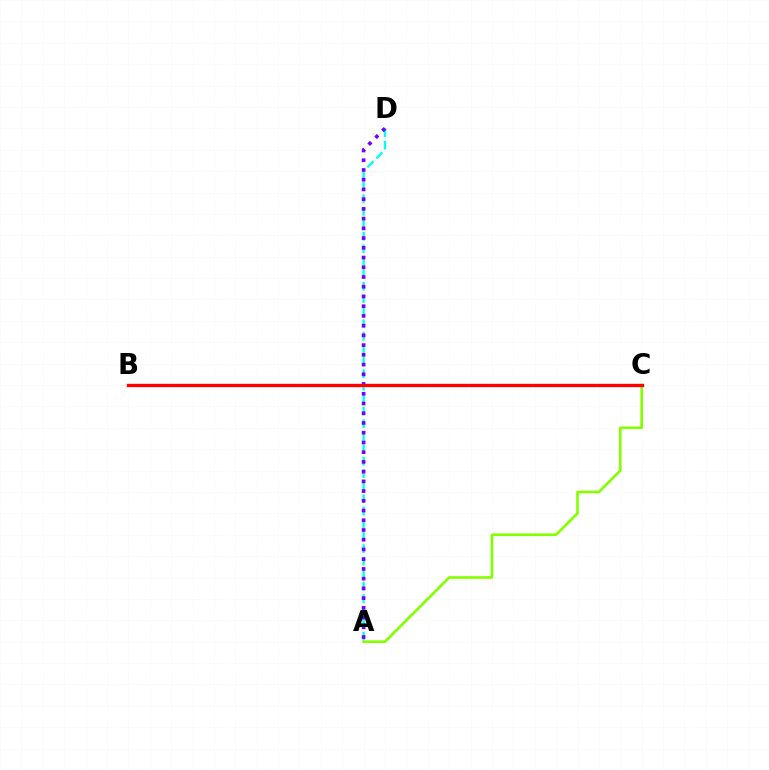{('A', 'D'): [{'color': '#00fff6', 'line_style': 'dashed', 'thickness': 1.7}, {'color': '#7200ff', 'line_style': 'dotted', 'thickness': 2.64}], ('A', 'C'): [{'color': '#84ff00', 'line_style': 'solid', 'thickness': 1.91}], ('B', 'C'): [{'color': '#ff0000', 'line_style': 'solid', 'thickness': 2.39}]}